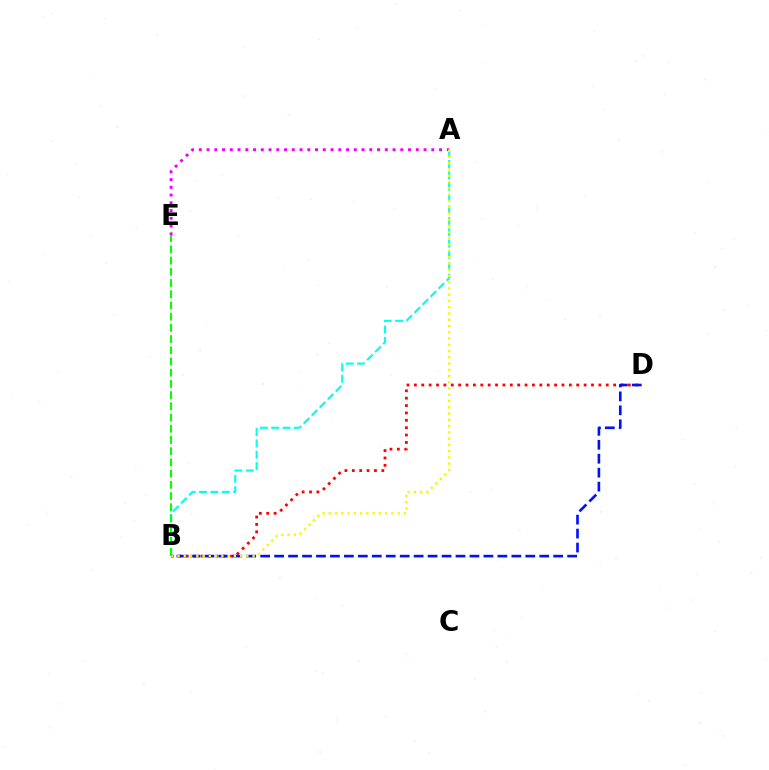{('A', 'E'): [{'color': '#ee00ff', 'line_style': 'dotted', 'thickness': 2.11}], ('B', 'D'): [{'color': '#ff0000', 'line_style': 'dotted', 'thickness': 2.01}, {'color': '#0010ff', 'line_style': 'dashed', 'thickness': 1.9}], ('A', 'B'): [{'color': '#00fff6', 'line_style': 'dashed', 'thickness': 1.54}, {'color': '#fcf500', 'line_style': 'dotted', 'thickness': 1.7}], ('B', 'E'): [{'color': '#08ff00', 'line_style': 'dashed', 'thickness': 1.52}]}